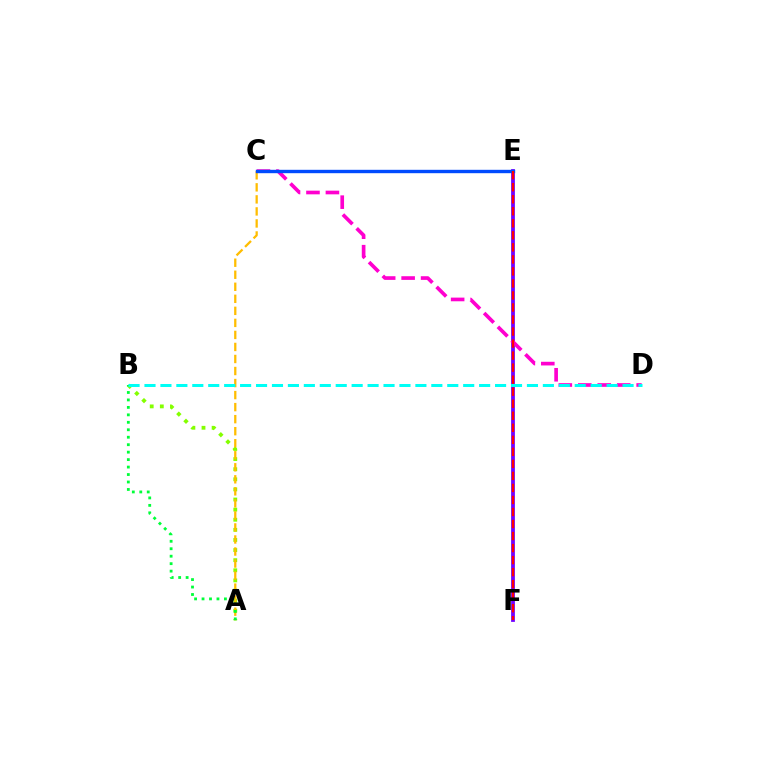{('A', 'B'): [{'color': '#84ff00', 'line_style': 'dotted', 'thickness': 2.75}, {'color': '#00ff39', 'line_style': 'dotted', 'thickness': 2.03}], ('A', 'C'): [{'color': '#ffbd00', 'line_style': 'dashed', 'thickness': 1.63}], ('E', 'F'): [{'color': '#7200ff', 'line_style': 'solid', 'thickness': 2.72}, {'color': '#ff0000', 'line_style': 'dashed', 'thickness': 1.63}], ('C', 'D'): [{'color': '#ff00cf', 'line_style': 'dashed', 'thickness': 2.64}], ('C', 'E'): [{'color': '#004bff', 'line_style': 'solid', 'thickness': 2.44}], ('B', 'D'): [{'color': '#00fff6', 'line_style': 'dashed', 'thickness': 2.16}]}